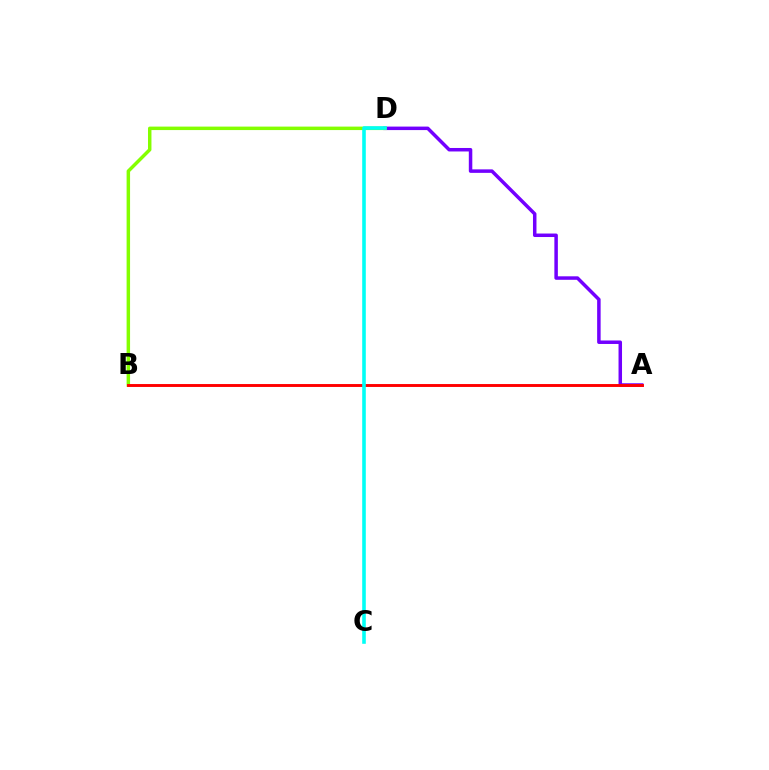{('A', 'D'): [{'color': '#7200ff', 'line_style': 'solid', 'thickness': 2.52}], ('B', 'D'): [{'color': '#84ff00', 'line_style': 'solid', 'thickness': 2.49}], ('A', 'B'): [{'color': '#ff0000', 'line_style': 'solid', 'thickness': 2.09}], ('C', 'D'): [{'color': '#00fff6', 'line_style': 'solid', 'thickness': 2.59}]}